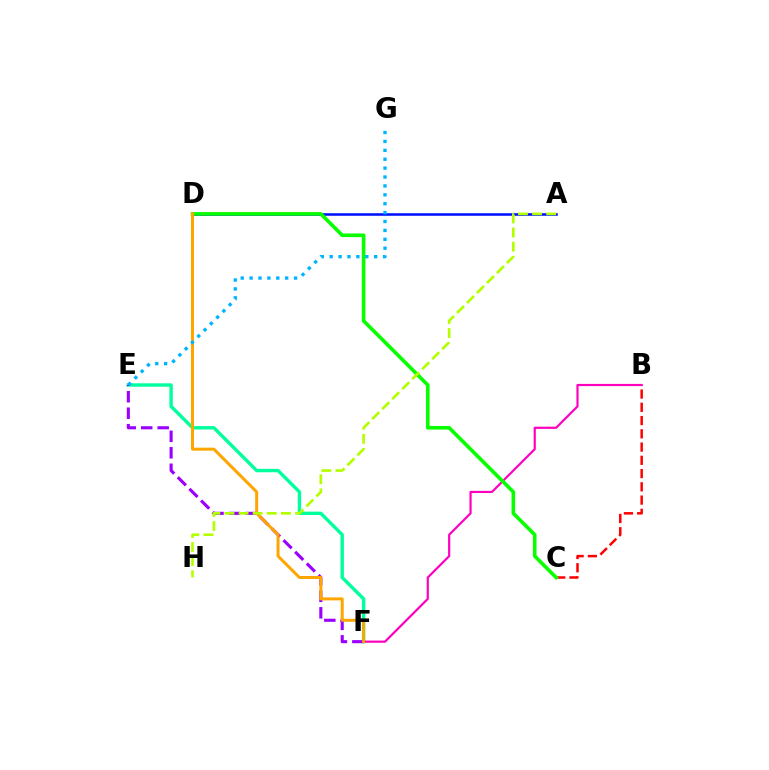{('E', 'F'): [{'color': '#00ff9d', 'line_style': 'solid', 'thickness': 2.44}, {'color': '#9b00ff', 'line_style': 'dashed', 'thickness': 2.24}], ('B', 'C'): [{'color': '#ff0000', 'line_style': 'dashed', 'thickness': 1.8}], ('A', 'D'): [{'color': '#0010ff', 'line_style': 'solid', 'thickness': 1.85}], ('B', 'F'): [{'color': '#ff00bd', 'line_style': 'solid', 'thickness': 1.58}], ('C', 'D'): [{'color': '#08ff00', 'line_style': 'solid', 'thickness': 2.6}], ('D', 'F'): [{'color': '#ffa500', 'line_style': 'solid', 'thickness': 2.15}], ('A', 'H'): [{'color': '#b3ff00', 'line_style': 'dashed', 'thickness': 1.92}], ('E', 'G'): [{'color': '#00b5ff', 'line_style': 'dotted', 'thickness': 2.42}]}